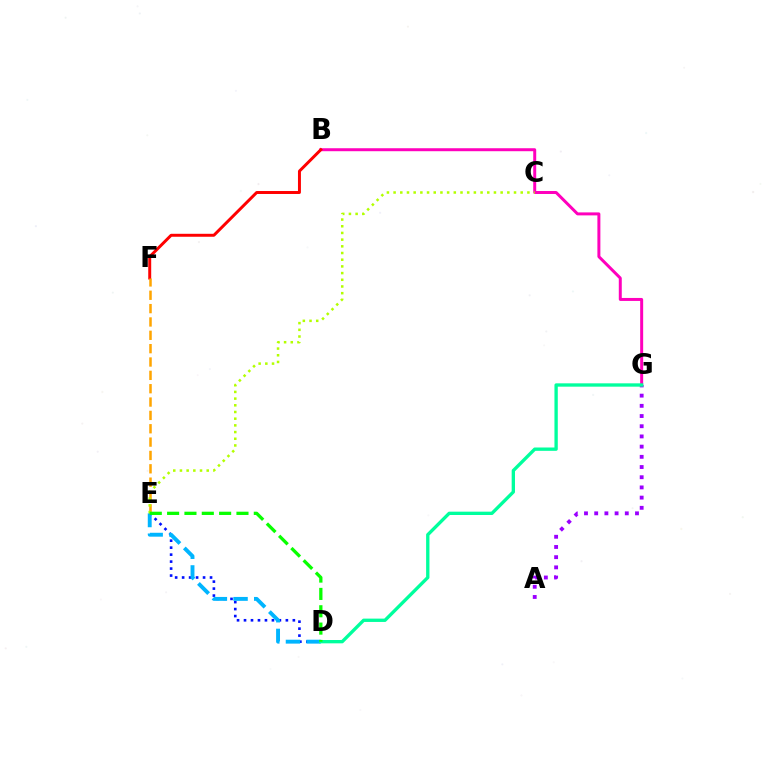{('D', 'E'): [{'color': '#0010ff', 'line_style': 'dotted', 'thickness': 1.9}, {'color': '#00b5ff', 'line_style': 'dashed', 'thickness': 2.81}, {'color': '#08ff00', 'line_style': 'dashed', 'thickness': 2.36}], ('A', 'G'): [{'color': '#9b00ff', 'line_style': 'dotted', 'thickness': 2.77}], ('B', 'G'): [{'color': '#ff00bd', 'line_style': 'solid', 'thickness': 2.15}], ('B', 'F'): [{'color': '#ff0000', 'line_style': 'solid', 'thickness': 2.13}], ('D', 'G'): [{'color': '#00ff9d', 'line_style': 'solid', 'thickness': 2.4}], ('E', 'F'): [{'color': '#ffa500', 'line_style': 'dashed', 'thickness': 1.81}], ('C', 'E'): [{'color': '#b3ff00', 'line_style': 'dotted', 'thickness': 1.82}]}